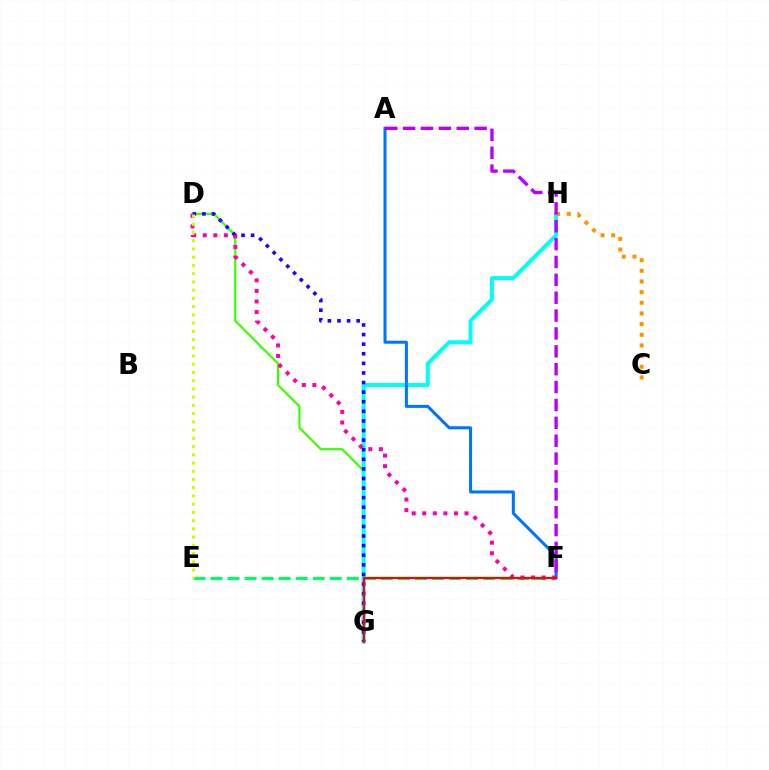{('D', 'G'): [{'color': '#3dff00', 'line_style': 'solid', 'thickness': 1.6}, {'color': '#2500ff', 'line_style': 'dotted', 'thickness': 2.61}], ('G', 'H'): [{'color': '#00fff6', 'line_style': 'solid', 'thickness': 2.84}], ('A', 'F'): [{'color': '#0074ff', 'line_style': 'solid', 'thickness': 2.18}, {'color': '#b900ff', 'line_style': 'dashed', 'thickness': 2.43}], ('E', 'F'): [{'color': '#00ff5c', 'line_style': 'dashed', 'thickness': 2.31}], ('D', 'F'): [{'color': '#ff00ac', 'line_style': 'dotted', 'thickness': 2.87}], ('D', 'E'): [{'color': '#d1ff00', 'line_style': 'dotted', 'thickness': 2.24}], ('F', 'G'): [{'color': '#ff0000', 'line_style': 'solid', 'thickness': 1.59}], ('C', 'H'): [{'color': '#ff9400', 'line_style': 'dotted', 'thickness': 2.9}]}